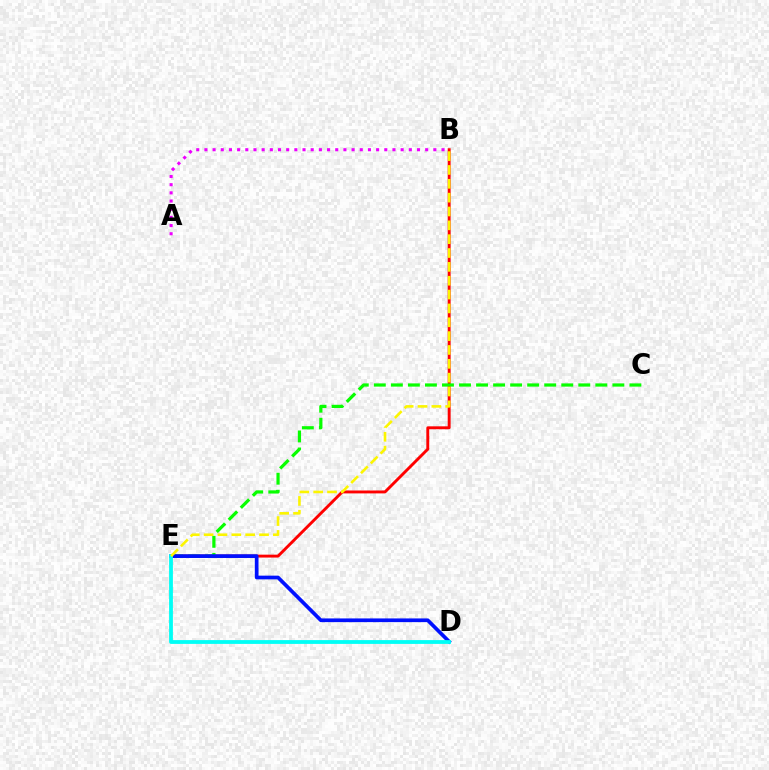{('B', 'E'): [{'color': '#ff0000', 'line_style': 'solid', 'thickness': 2.09}, {'color': '#fcf500', 'line_style': 'dashed', 'thickness': 1.88}], ('A', 'B'): [{'color': '#ee00ff', 'line_style': 'dotted', 'thickness': 2.22}], ('C', 'E'): [{'color': '#08ff00', 'line_style': 'dashed', 'thickness': 2.31}], ('D', 'E'): [{'color': '#0010ff', 'line_style': 'solid', 'thickness': 2.67}, {'color': '#00fff6', 'line_style': 'solid', 'thickness': 2.73}]}